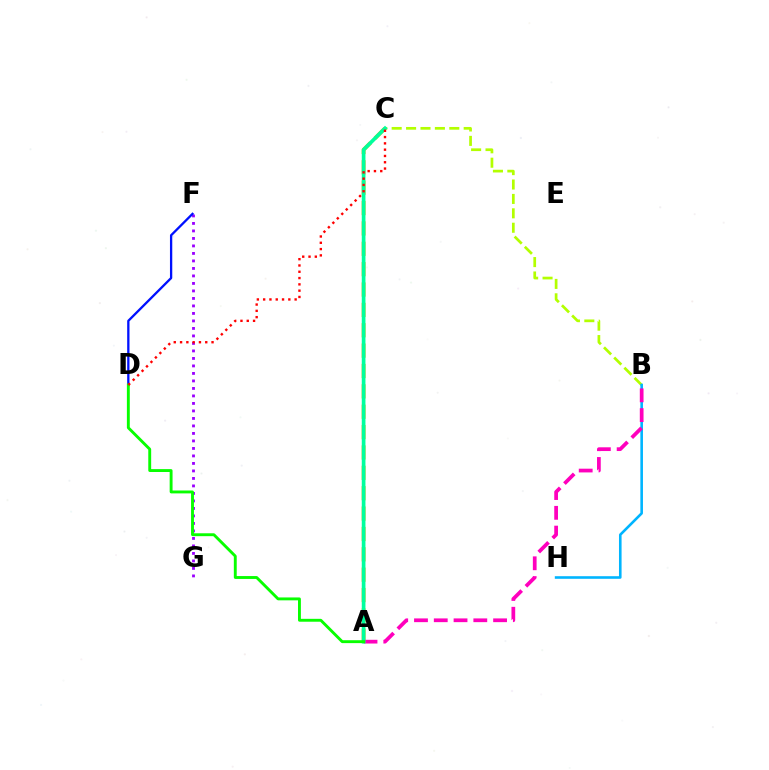{('B', 'C'): [{'color': '#b3ff00', 'line_style': 'dashed', 'thickness': 1.96}], ('F', 'G'): [{'color': '#9b00ff', 'line_style': 'dotted', 'thickness': 2.04}], ('B', 'H'): [{'color': '#00b5ff', 'line_style': 'solid', 'thickness': 1.87}], ('A', 'C'): [{'color': '#ffa500', 'line_style': 'dashed', 'thickness': 2.77}, {'color': '#00ff9d', 'line_style': 'solid', 'thickness': 2.66}], ('A', 'B'): [{'color': '#ff00bd', 'line_style': 'dashed', 'thickness': 2.69}], ('D', 'F'): [{'color': '#0010ff', 'line_style': 'solid', 'thickness': 1.66}], ('A', 'D'): [{'color': '#08ff00', 'line_style': 'solid', 'thickness': 2.08}], ('C', 'D'): [{'color': '#ff0000', 'line_style': 'dotted', 'thickness': 1.71}]}